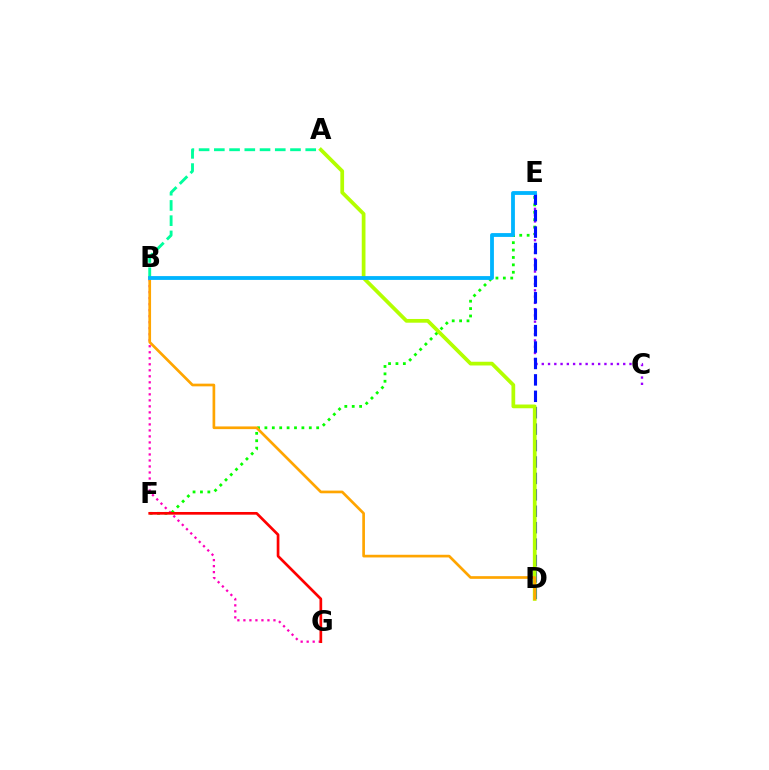{('C', 'E'): [{'color': '#9b00ff', 'line_style': 'dotted', 'thickness': 1.7}], ('E', 'F'): [{'color': '#08ff00', 'line_style': 'dotted', 'thickness': 2.01}], ('B', 'G'): [{'color': '#ff00bd', 'line_style': 'dotted', 'thickness': 1.63}], ('F', 'G'): [{'color': '#ff0000', 'line_style': 'solid', 'thickness': 1.94}], ('D', 'E'): [{'color': '#0010ff', 'line_style': 'dashed', 'thickness': 2.23}], ('A', 'D'): [{'color': '#b3ff00', 'line_style': 'solid', 'thickness': 2.69}], ('A', 'B'): [{'color': '#00ff9d', 'line_style': 'dashed', 'thickness': 2.07}], ('B', 'D'): [{'color': '#ffa500', 'line_style': 'solid', 'thickness': 1.93}], ('B', 'E'): [{'color': '#00b5ff', 'line_style': 'solid', 'thickness': 2.74}]}